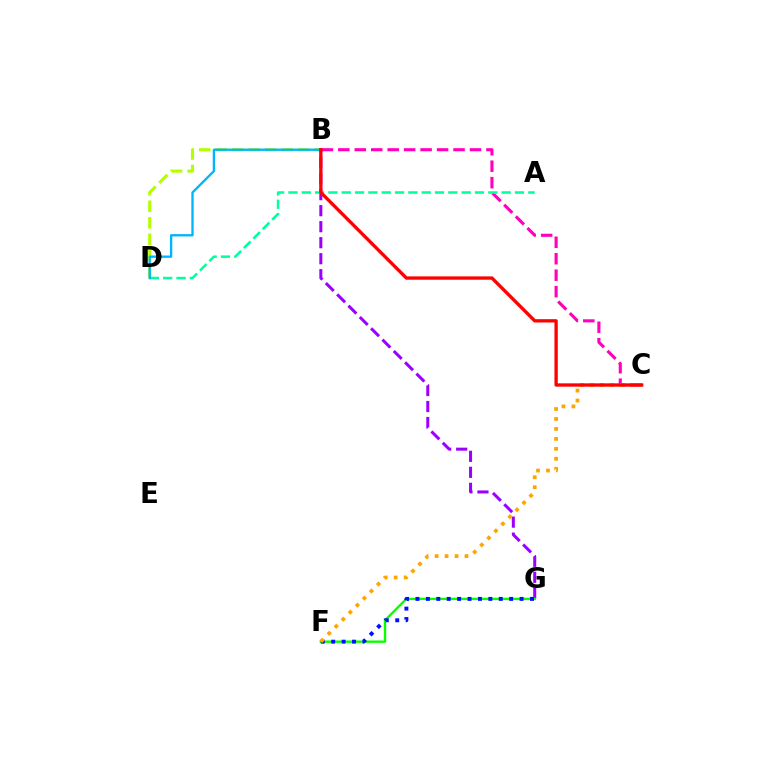{('B', 'D'): [{'color': '#b3ff00', 'line_style': 'dashed', 'thickness': 2.24}, {'color': '#00b5ff', 'line_style': 'solid', 'thickness': 1.67}], ('B', 'G'): [{'color': '#9b00ff', 'line_style': 'dashed', 'thickness': 2.17}], ('B', 'C'): [{'color': '#ff00bd', 'line_style': 'dashed', 'thickness': 2.24}, {'color': '#ff0000', 'line_style': 'solid', 'thickness': 2.39}], ('F', 'G'): [{'color': '#08ff00', 'line_style': 'solid', 'thickness': 1.71}, {'color': '#0010ff', 'line_style': 'dotted', 'thickness': 2.83}], ('C', 'F'): [{'color': '#ffa500', 'line_style': 'dotted', 'thickness': 2.71}], ('A', 'D'): [{'color': '#00ff9d', 'line_style': 'dashed', 'thickness': 1.81}]}